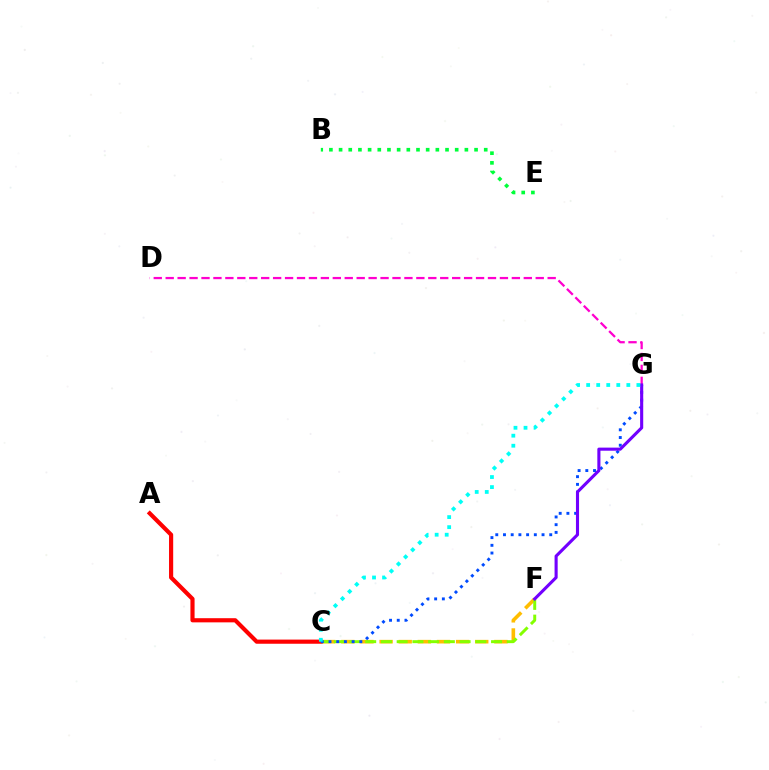{('A', 'C'): [{'color': '#ff0000', 'line_style': 'solid', 'thickness': 2.99}], ('C', 'F'): [{'color': '#ffbd00', 'line_style': 'dashed', 'thickness': 2.6}, {'color': '#84ff00', 'line_style': 'dashed', 'thickness': 2.14}], ('B', 'E'): [{'color': '#00ff39', 'line_style': 'dotted', 'thickness': 2.63}], ('C', 'G'): [{'color': '#004bff', 'line_style': 'dotted', 'thickness': 2.09}, {'color': '#00fff6', 'line_style': 'dotted', 'thickness': 2.73}], ('D', 'G'): [{'color': '#ff00cf', 'line_style': 'dashed', 'thickness': 1.62}], ('F', 'G'): [{'color': '#7200ff', 'line_style': 'solid', 'thickness': 2.23}]}